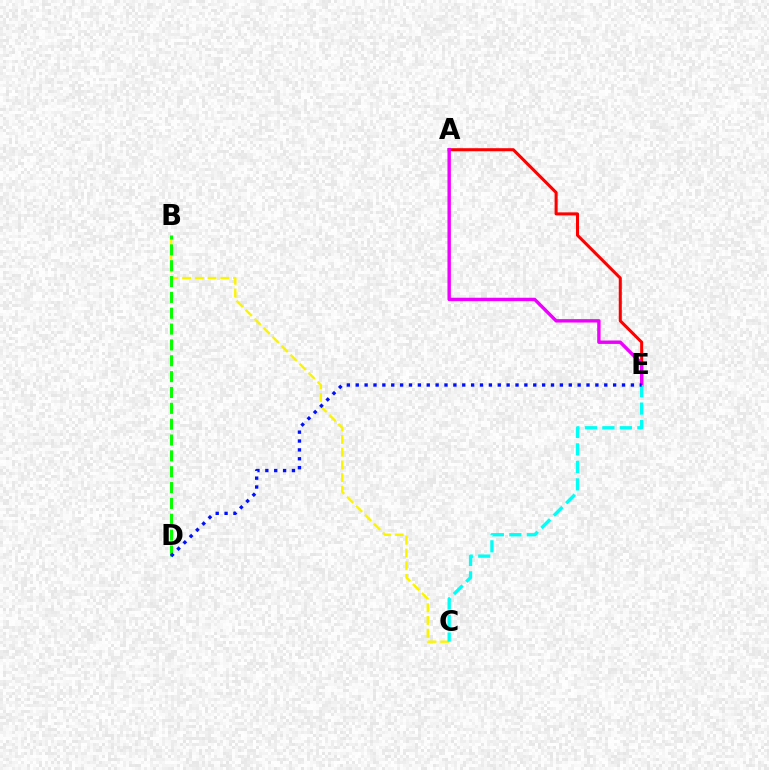{('A', 'E'): [{'color': '#ff0000', 'line_style': 'solid', 'thickness': 2.19}, {'color': '#ee00ff', 'line_style': 'solid', 'thickness': 2.45}], ('B', 'C'): [{'color': '#fcf500', 'line_style': 'dashed', 'thickness': 1.73}], ('B', 'D'): [{'color': '#08ff00', 'line_style': 'dashed', 'thickness': 2.15}], ('C', 'E'): [{'color': '#00fff6', 'line_style': 'dashed', 'thickness': 2.38}], ('D', 'E'): [{'color': '#0010ff', 'line_style': 'dotted', 'thickness': 2.41}]}